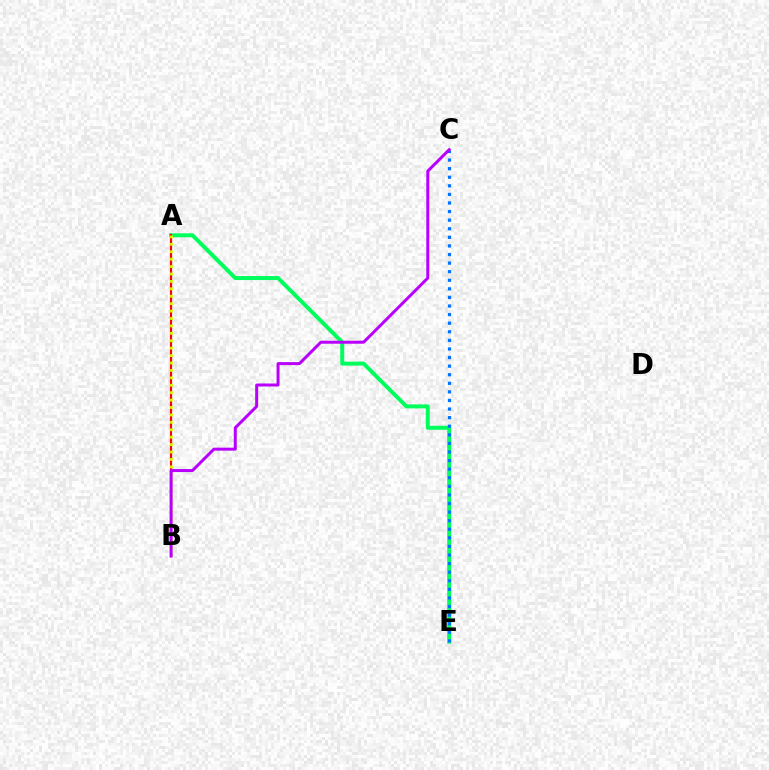{('A', 'E'): [{'color': '#00ff5c', 'line_style': 'solid', 'thickness': 2.87}], ('C', 'E'): [{'color': '#0074ff', 'line_style': 'dotted', 'thickness': 2.33}], ('A', 'B'): [{'color': '#ff0000', 'line_style': 'solid', 'thickness': 1.56}, {'color': '#d1ff00', 'line_style': 'dotted', 'thickness': 2.02}], ('B', 'C'): [{'color': '#b900ff', 'line_style': 'solid', 'thickness': 2.15}]}